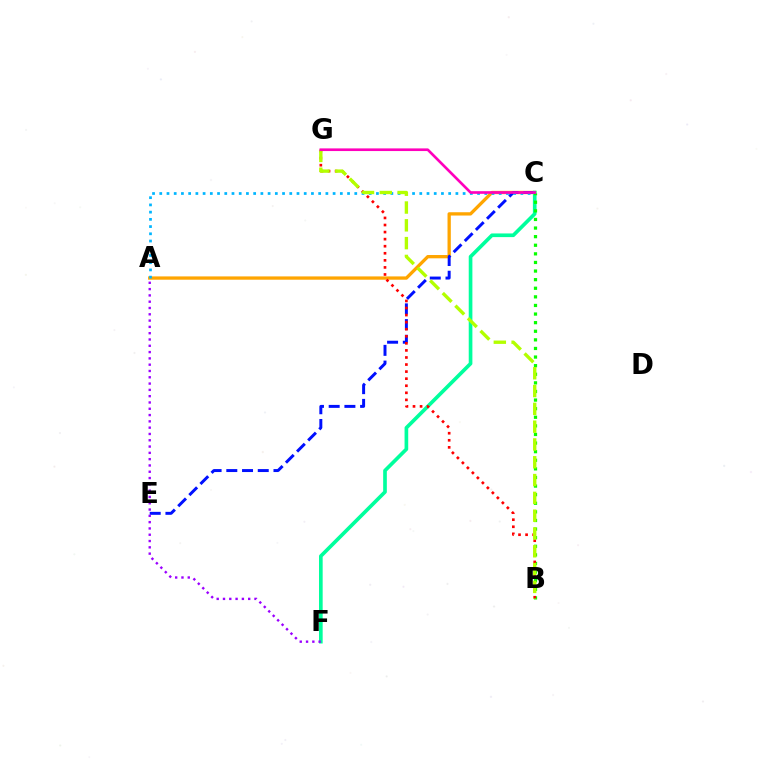{('A', 'C'): [{'color': '#ffa500', 'line_style': 'solid', 'thickness': 2.38}, {'color': '#00b5ff', 'line_style': 'dotted', 'thickness': 1.96}], ('C', 'E'): [{'color': '#0010ff', 'line_style': 'dashed', 'thickness': 2.14}], ('C', 'F'): [{'color': '#00ff9d', 'line_style': 'solid', 'thickness': 2.64}], ('B', 'C'): [{'color': '#08ff00', 'line_style': 'dotted', 'thickness': 2.34}], ('B', 'G'): [{'color': '#ff0000', 'line_style': 'dotted', 'thickness': 1.92}, {'color': '#b3ff00', 'line_style': 'dashed', 'thickness': 2.42}], ('C', 'G'): [{'color': '#ff00bd', 'line_style': 'solid', 'thickness': 1.91}], ('A', 'F'): [{'color': '#9b00ff', 'line_style': 'dotted', 'thickness': 1.71}]}